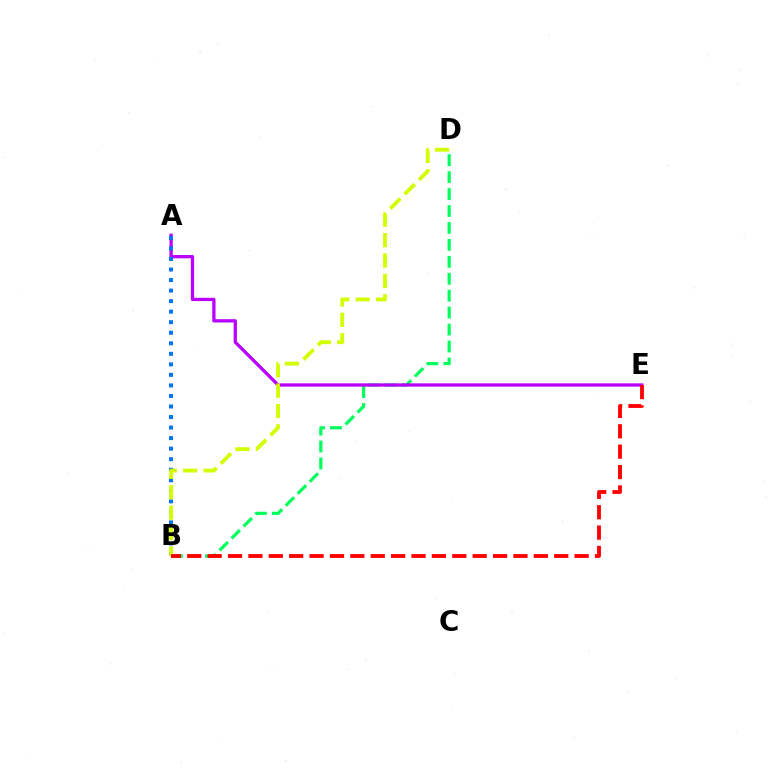{('B', 'D'): [{'color': '#00ff5c', 'line_style': 'dashed', 'thickness': 2.3}, {'color': '#d1ff00', 'line_style': 'dashed', 'thickness': 2.77}], ('A', 'E'): [{'color': '#b900ff', 'line_style': 'solid', 'thickness': 2.37}], ('A', 'B'): [{'color': '#0074ff', 'line_style': 'dotted', 'thickness': 2.86}], ('B', 'E'): [{'color': '#ff0000', 'line_style': 'dashed', 'thickness': 2.77}]}